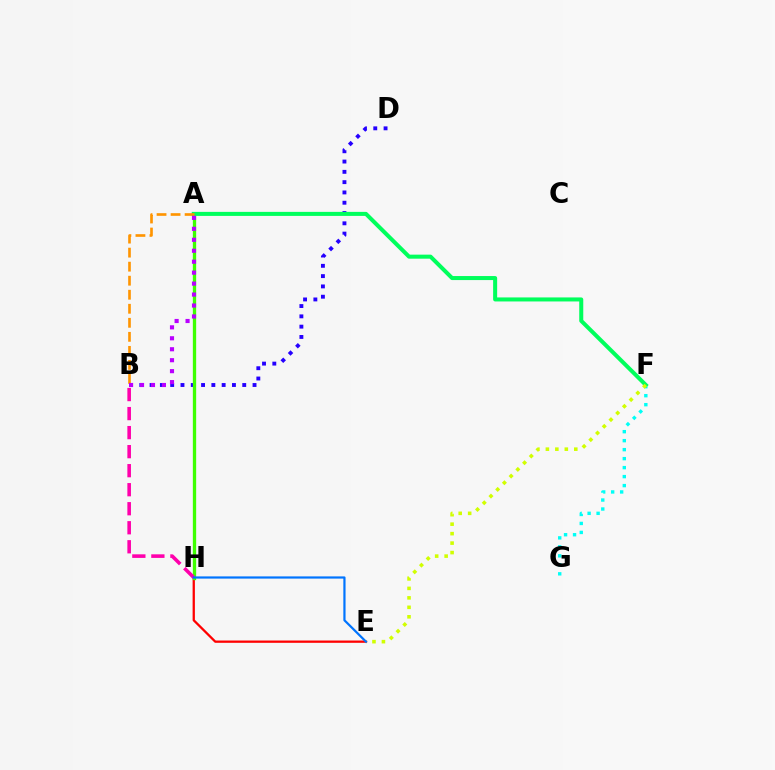{('F', 'G'): [{'color': '#00fff6', 'line_style': 'dotted', 'thickness': 2.44}], ('B', 'D'): [{'color': '#2500ff', 'line_style': 'dotted', 'thickness': 2.8}], ('E', 'H'): [{'color': '#ff0000', 'line_style': 'solid', 'thickness': 1.64}, {'color': '#0074ff', 'line_style': 'solid', 'thickness': 1.59}], ('A', 'H'): [{'color': '#3dff00', 'line_style': 'solid', 'thickness': 2.38}], ('A', 'F'): [{'color': '#00ff5c', 'line_style': 'solid', 'thickness': 2.9}], ('B', 'H'): [{'color': '#ff00ac', 'line_style': 'dashed', 'thickness': 2.58}], ('A', 'B'): [{'color': '#ff9400', 'line_style': 'dashed', 'thickness': 1.91}, {'color': '#b900ff', 'line_style': 'dotted', 'thickness': 2.98}], ('E', 'F'): [{'color': '#d1ff00', 'line_style': 'dotted', 'thickness': 2.57}]}